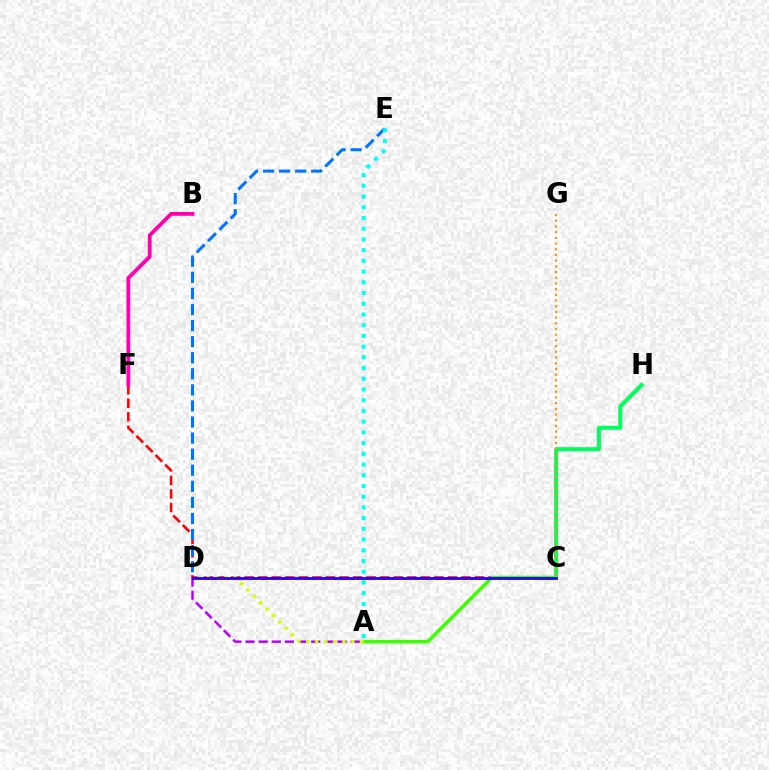{('C', 'H'): [{'color': '#00ff5c', 'line_style': 'solid', 'thickness': 2.9}], ('A', 'D'): [{'color': '#b900ff', 'line_style': 'dashed', 'thickness': 1.79}, {'color': '#d1ff00', 'line_style': 'dotted', 'thickness': 2.45}], ('C', 'F'): [{'color': '#ff0000', 'line_style': 'dashed', 'thickness': 1.84}], ('A', 'C'): [{'color': '#3dff00', 'line_style': 'solid', 'thickness': 2.56}], ('D', 'E'): [{'color': '#0074ff', 'line_style': 'dashed', 'thickness': 2.18}], ('A', 'E'): [{'color': '#00fff6', 'line_style': 'dotted', 'thickness': 2.91}], ('C', 'D'): [{'color': '#2500ff', 'line_style': 'solid', 'thickness': 2.03}], ('B', 'F'): [{'color': '#ff00ac', 'line_style': 'solid', 'thickness': 2.72}], ('C', 'G'): [{'color': '#ff9400', 'line_style': 'dotted', 'thickness': 1.55}]}